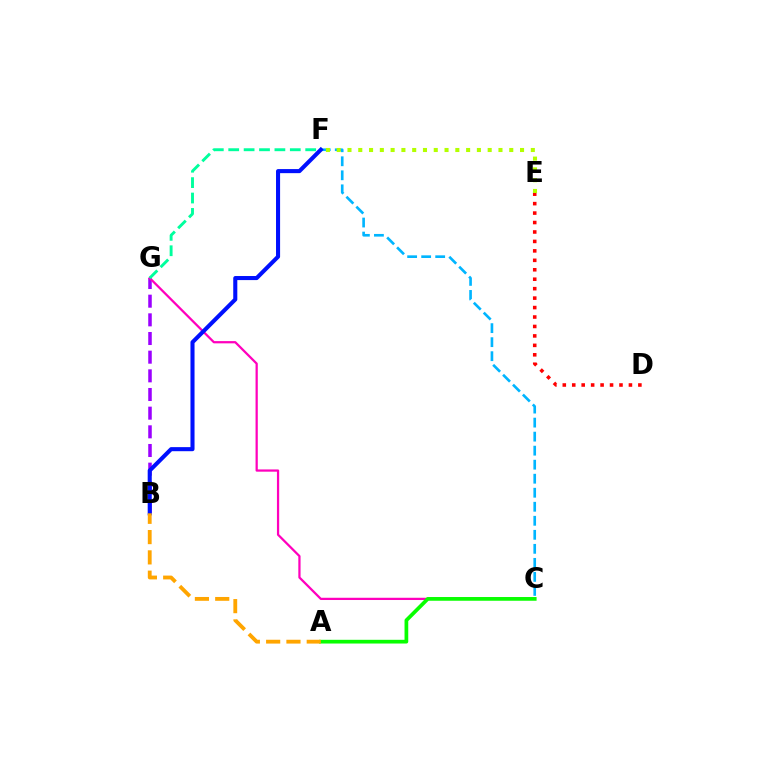{('C', 'F'): [{'color': '#00b5ff', 'line_style': 'dashed', 'thickness': 1.91}], ('B', 'G'): [{'color': '#9b00ff', 'line_style': 'dashed', 'thickness': 2.54}], ('C', 'G'): [{'color': '#ff00bd', 'line_style': 'solid', 'thickness': 1.62}], ('D', 'E'): [{'color': '#ff0000', 'line_style': 'dotted', 'thickness': 2.57}], ('E', 'F'): [{'color': '#b3ff00', 'line_style': 'dotted', 'thickness': 2.93}], ('F', 'G'): [{'color': '#00ff9d', 'line_style': 'dashed', 'thickness': 2.09}], ('A', 'C'): [{'color': '#08ff00', 'line_style': 'solid', 'thickness': 2.68}], ('B', 'F'): [{'color': '#0010ff', 'line_style': 'solid', 'thickness': 2.93}], ('A', 'B'): [{'color': '#ffa500', 'line_style': 'dashed', 'thickness': 2.76}]}